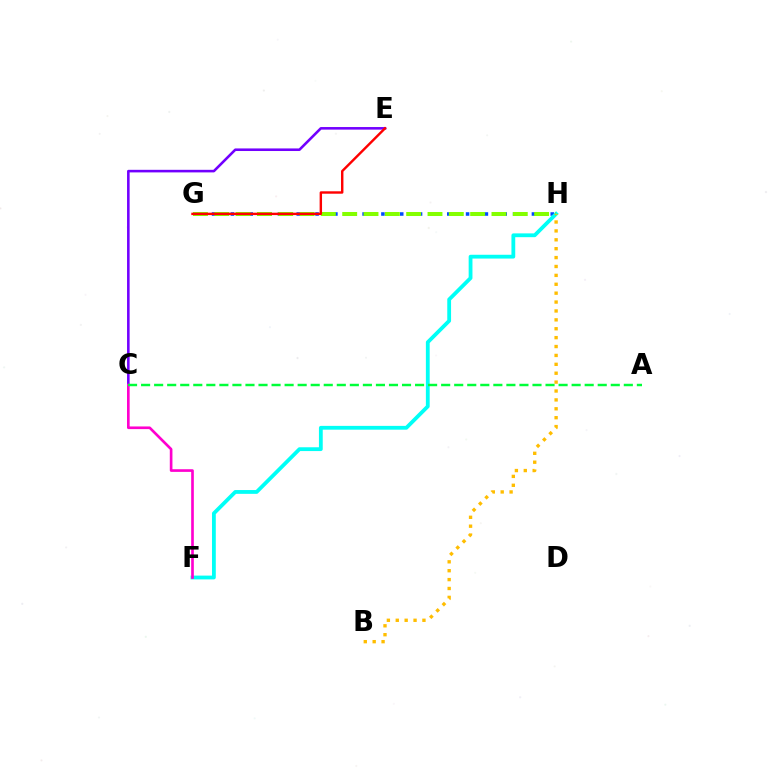{('G', 'H'): [{'color': '#004bff', 'line_style': 'dotted', 'thickness': 2.56}, {'color': '#84ff00', 'line_style': 'dashed', 'thickness': 2.9}], ('F', 'H'): [{'color': '#00fff6', 'line_style': 'solid', 'thickness': 2.74}], ('C', 'E'): [{'color': '#7200ff', 'line_style': 'solid', 'thickness': 1.86}], ('C', 'F'): [{'color': '#ff00cf', 'line_style': 'solid', 'thickness': 1.91}], ('A', 'C'): [{'color': '#00ff39', 'line_style': 'dashed', 'thickness': 1.77}], ('E', 'G'): [{'color': '#ff0000', 'line_style': 'solid', 'thickness': 1.74}], ('B', 'H'): [{'color': '#ffbd00', 'line_style': 'dotted', 'thickness': 2.42}]}